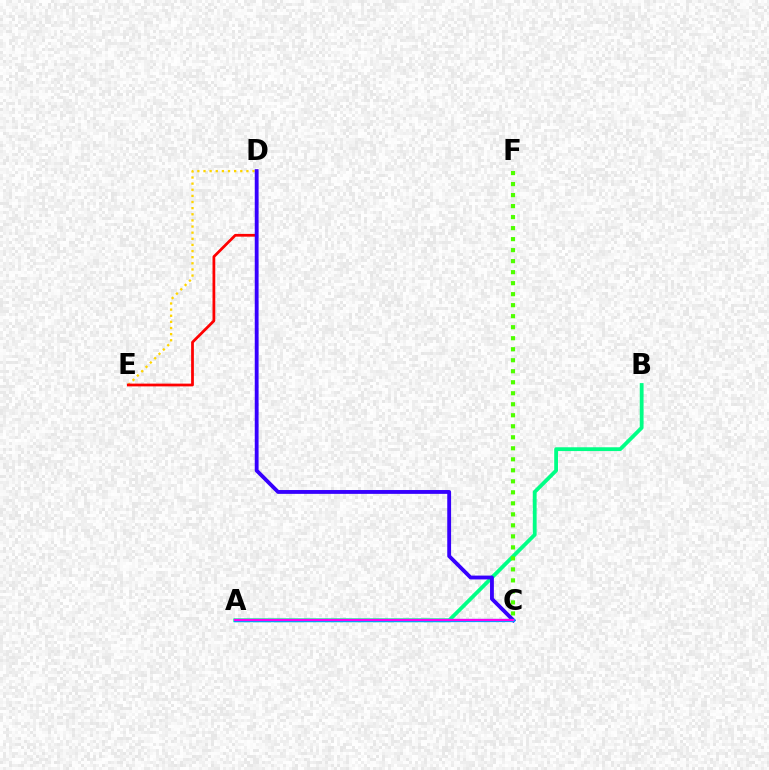{('D', 'E'): [{'color': '#ffd500', 'line_style': 'dotted', 'thickness': 1.67}, {'color': '#ff0000', 'line_style': 'solid', 'thickness': 1.98}], ('A', 'B'): [{'color': '#00ff86', 'line_style': 'solid', 'thickness': 2.74}], ('C', 'F'): [{'color': '#4fff00', 'line_style': 'dotted', 'thickness': 2.99}], ('C', 'D'): [{'color': '#3700ff', 'line_style': 'solid', 'thickness': 2.76}], ('A', 'C'): [{'color': '#009eff', 'line_style': 'solid', 'thickness': 2.36}, {'color': '#ff00ed', 'line_style': 'solid', 'thickness': 1.58}]}